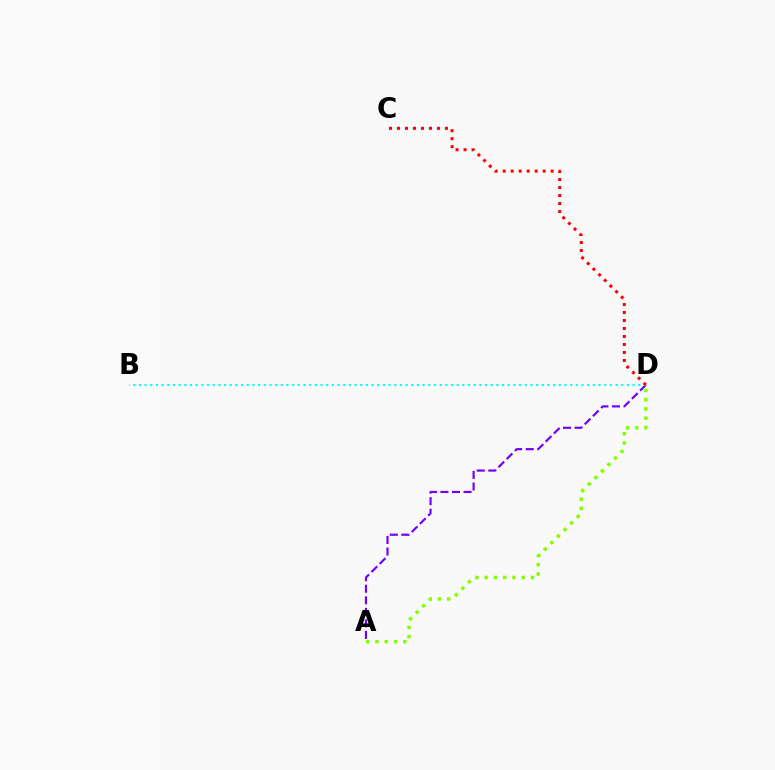{('A', 'D'): [{'color': '#7200ff', 'line_style': 'dashed', 'thickness': 1.57}, {'color': '#84ff00', 'line_style': 'dotted', 'thickness': 2.52}], ('B', 'D'): [{'color': '#00fff6', 'line_style': 'dotted', 'thickness': 1.54}], ('C', 'D'): [{'color': '#ff0000', 'line_style': 'dotted', 'thickness': 2.17}]}